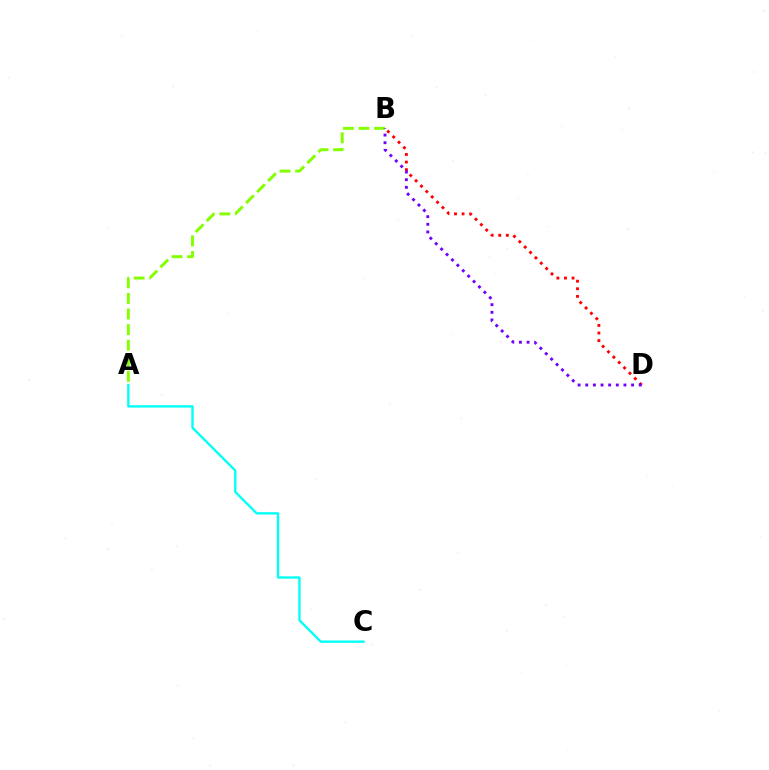{('A', 'B'): [{'color': '#84ff00', 'line_style': 'dashed', 'thickness': 2.12}], ('A', 'C'): [{'color': '#00fff6', 'line_style': 'solid', 'thickness': 1.69}], ('B', 'D'): [{'color': '#ff0000', 'line_style': 'dotted', 'thickness': 2.06}, {'color': '#7200ff', 'line_style': 'dotted', 'thickness': 2.08}]}